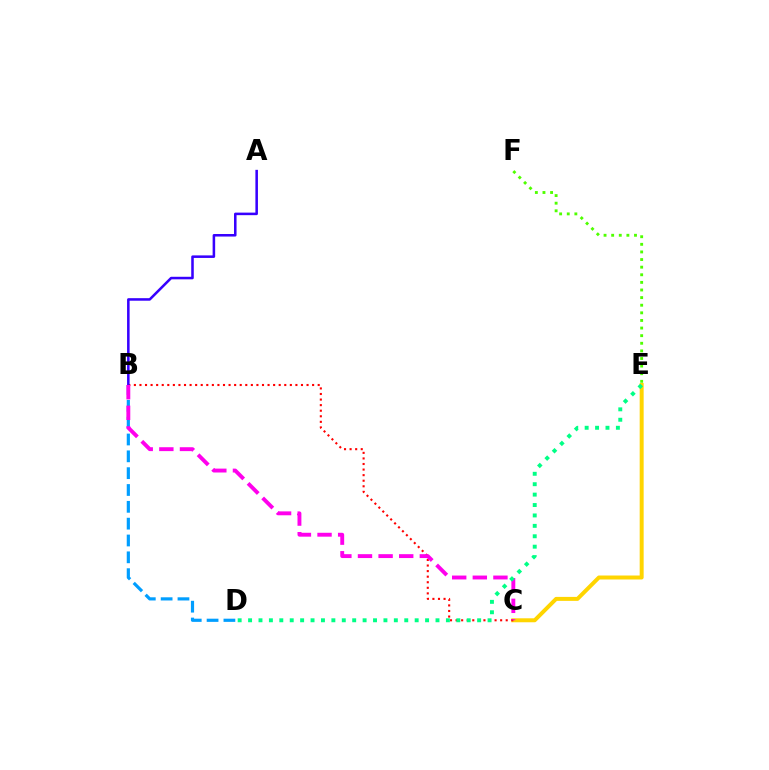{('C', 'E'): [{'color': '#ffd500', 'line_style': 'solid', 'thickness': 2.86}], ('B', 'C'): [{'color': '#ff0000', 'line_style': 'dotted', 'thickness': 1.51}, {'color': '#ff00ed', 'line_style': 'dashed', 'thickness': 2.8}], ('B', 'D'): [{'color': '#009eff', 'line_style': 'dashed', 'thickness': 2.29}], ('E', 'F'): [{'color': '#4fff00', 'line_style': 'dotted', 'thickness': 2.07}], ('A', 'B'): [{'color': '#3700ff', 'line_style': 'solid', 'thickness': 1.83}], ('D', 'E'): [{'color': '#00ff86', 'line_style': 'dotted', 'thickness': 2.83}]}